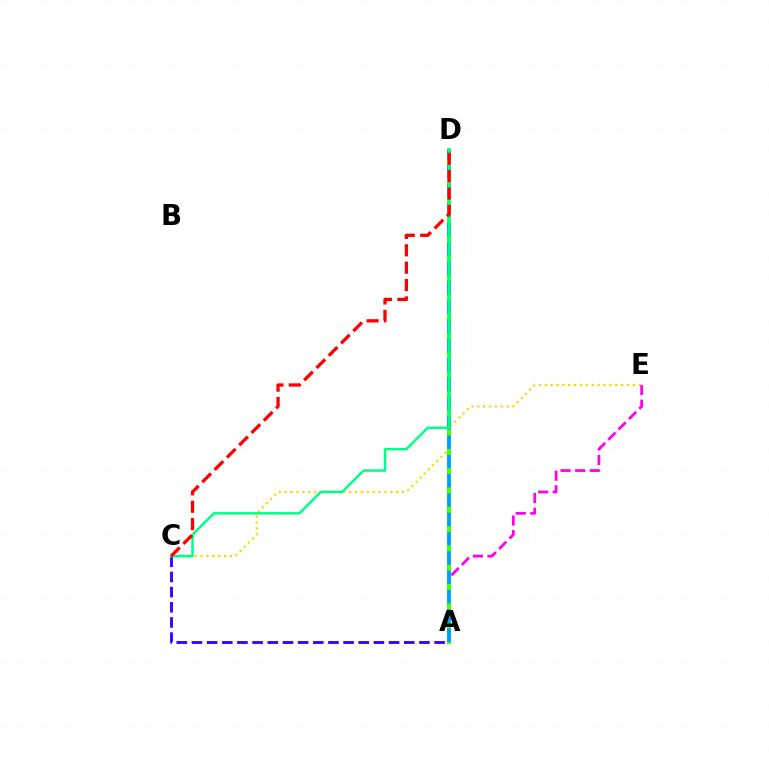{('C', 'E'): [{'color': '#ffd500', 'line_style': 'dotted', 'thickness': 1.59}], ('A', 'E'): [{'color': '#ff00ed', 'line_style': 'dashed', 'thickness': 1.98}], ('A', 'D'): [{'color': '#4fff00', 'line_style': 'solid', 'thickness': 2.89}, {'color': '#009eff', 'line_style': 'dashed', 'thickness': 2.62}], ('A', 'C'): [{'color': '#3700ff', 'line_style': 'dashed', 'thickness': 2.06}], ('C', 'D'): [{'color': '#00ff86', 'line_style': 'solid', 'thickness': 1.78}, {'color': '#ff0000', 'line_style': 'dashed', 'thickness': 2.36}]}